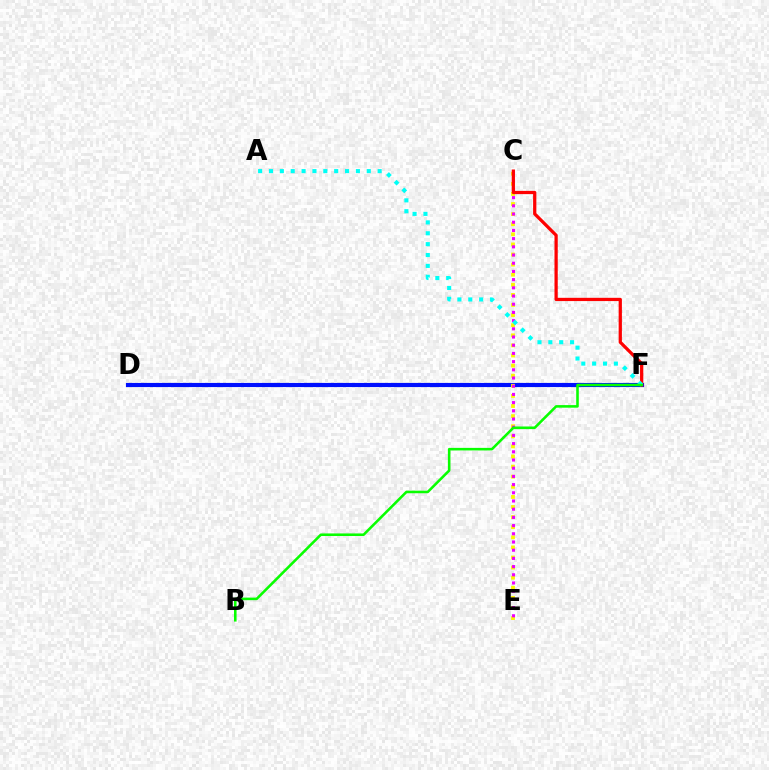{('D', 'F'): [{'color': '#0010ff', 'line_style': 'solid', 'thickness': 2.98}], ('C', 'E'): [{'color': '#fcf500', 'line_style': 'dotted', 'thickness': 2.74}, {'color': '#ee00ff', 'line_style': 'dotted', 'thickness': 2.23}], ('C', 'F'): [{'color': '#ff0000', 'line_style': 'solid', 'thickness': 2.34}], ('A', 'F'): [{'color': '#00fff6', 'line_style': 'dotted', 'thickness': 2.95}], ('B', 'F'): [{'color': '#08ff00', 'line_style': 'solid', 'thickness': 1.86}]}